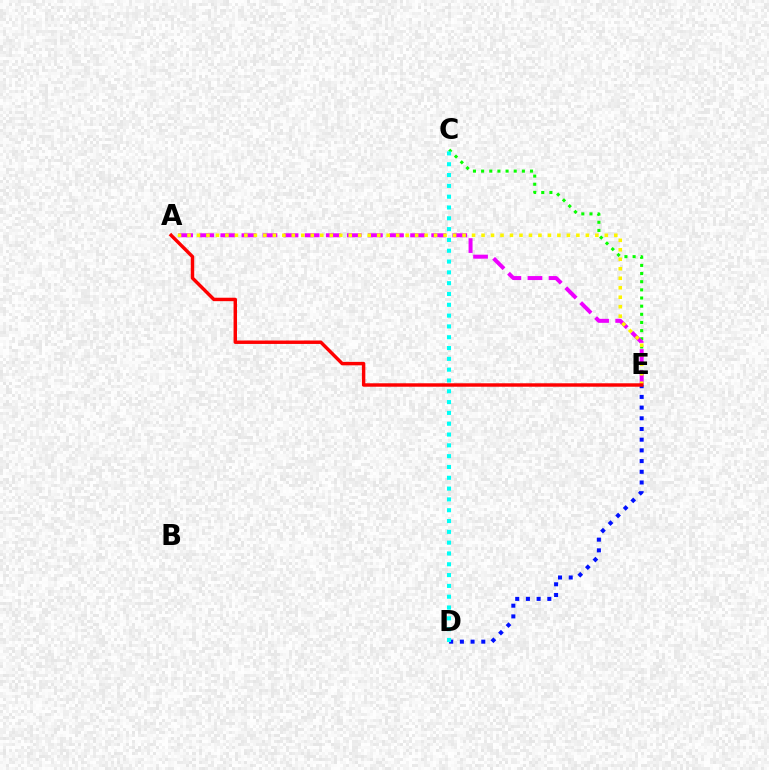{('D', 'E'): [{'color': '#0010ff', 'line_style': 'dotted', 'thickness': 2.91}], ('C', 'E'): [{'color': '#08ff00', 'line_style': 'dotted', 'thickness': 2.22}], ('A', 'E'): [{'color': '#ee00ff', 'line_style': 'dashed', 'thickness': 2.86}, {'color': '#fcf500', 'line_style': 'dotted', 'thickness': 2.58}, {'color': '#ff0000', 'line_style': 'solid', 'thickness': 2.47}], ('C', 'D'): [{'color': '#00fff6', 'line_style': 'dotted', 'thickness': 2.94}]}